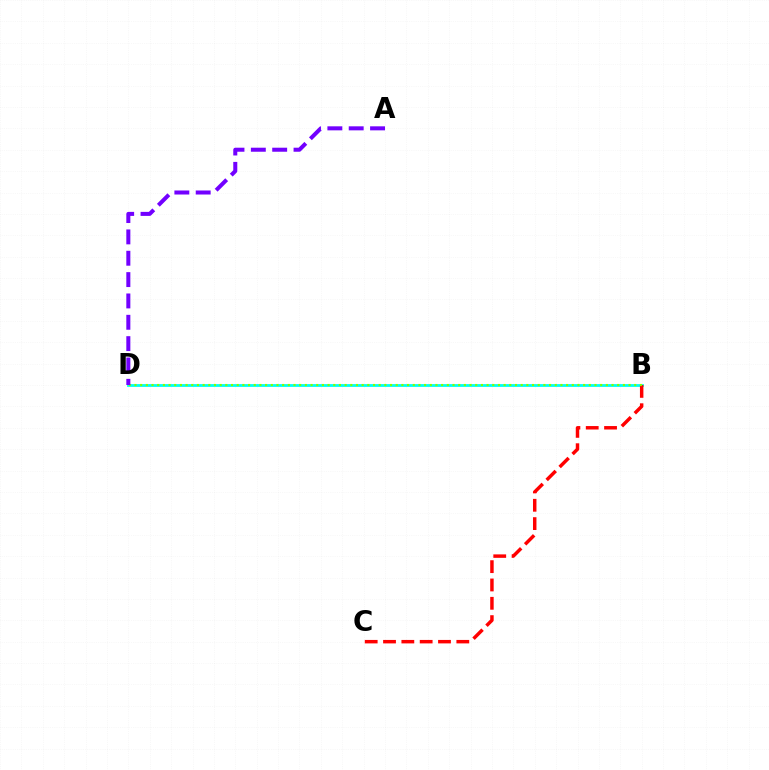{('B', 'D'): [{'color': '#00fff6', 'line_style': 'solid', 'thickness': 2.01}, {'color': '#84ff00', 'line_style': 'dotted', 'thickness': 1.54}], ('B', 'C'): [{'color': '#ff0000', 'line_style': 'dashed', 'thickness': 2.49}], ('A', 'D'): [{'color': '#7200ff', 'line_style': 'dashed', 'thickness': 2.9}]}